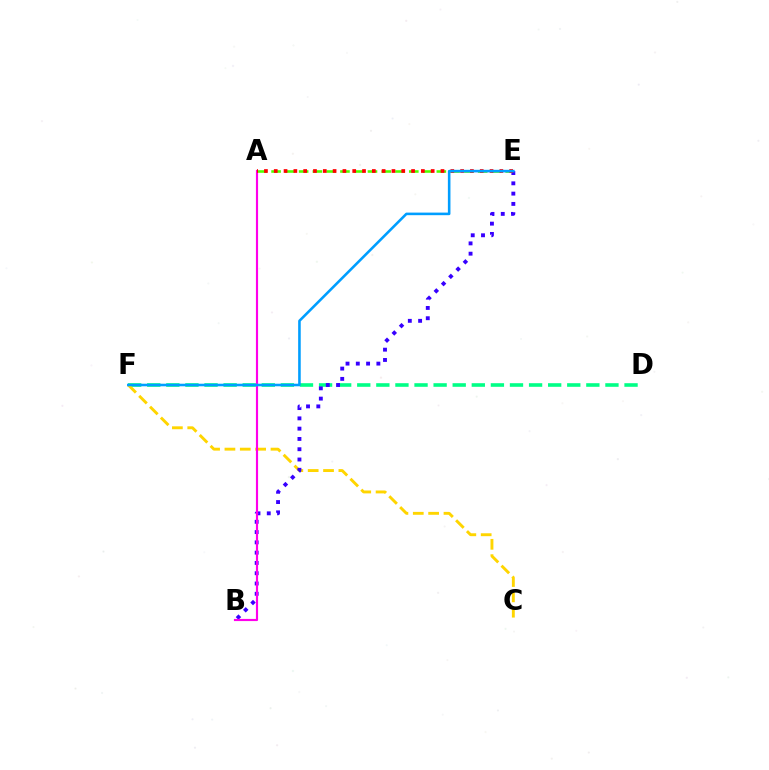{('D', 'F'): [{'color': '#00ff86', 'line_style': 'dashed', 'thickness': 2.59}], ('C', 'F'): [{'color': '#ffd500', 'line_style': 'dashed', 'thickness': 2.09}], ('A', 'E'): [{'color': '#4fff00', 'line_style': 'dashed', 'thickness': 1.87}, {'color': '#ff0000', 'line_style': 'dotted', 'thickness': 2.67}], ('B', 'E'): [{'color': '#3700ff', 'line_style': 'dotted', 'thickness': 2.79}], ('A', 'B'): [{'color': '#ff00ed', 'line_style': 'solid', 'thickness': 1.56}], ('E', 'F'): [{'color': '#009eff', 'line_style': 'solid', 'thickness': 1.86}]}